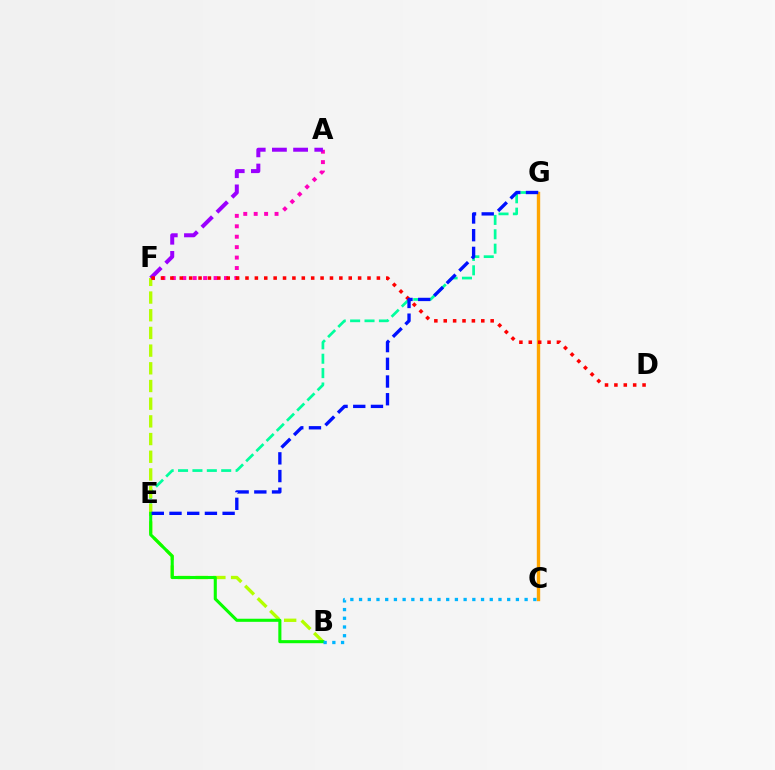{('E', 'G'): [{'color': '#00ff9d', 'line_style': 'dashed', 'thickness': 1.95}, {'color': '#0010ff', 'line_style': 'dashed', 'thickness': 2.41}], ('A', 'F'): [{'color': '#ff00bd', 'line_style': 'dotted', 'thickness': 2.83}, {'color': '#9b00ff', 'line_style': 'dashed', 'thickness': 2.88}], ('B', 'F'): [{'color': '#b3ff00', 'line_style': 'dashed', 'thickness': 2.4}], ('C', 'G'): [{'color': '#ffa500', 'line_style': 'solid', 'thickness': 2.43}], ('B', 'E'): [{'color': '#08ff00', 'line_style': 'solid', 'thickness': 2.22}], ('B', 'C'): [{'color': '#00b5ff', 'line_style': 'dotted', 'thickness': 2.37}], ('D', 'F'): [{'color': '#ff0000', 'line_style': 'dotted', 'thickness': 2.55}]}